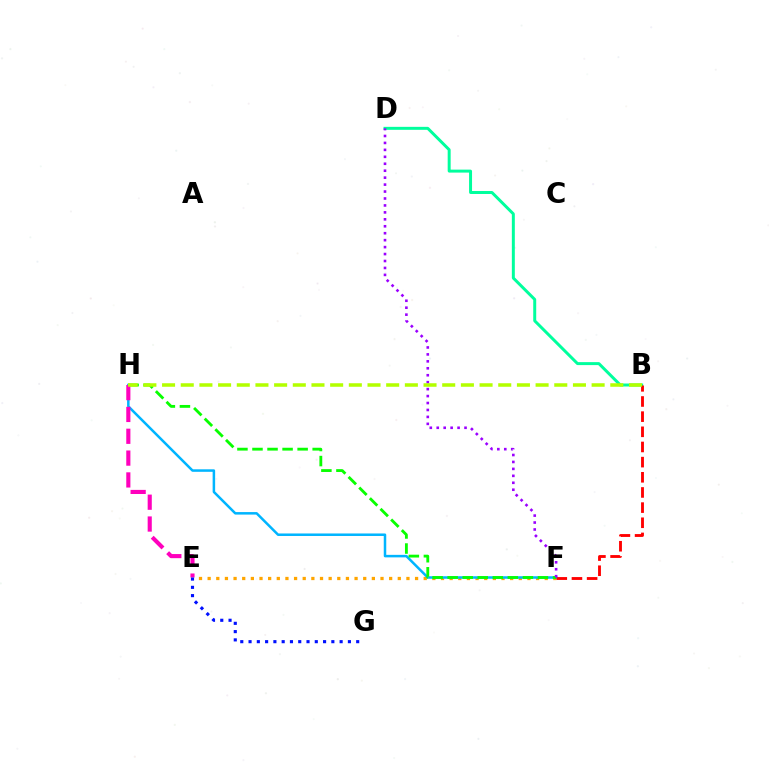{('E', 'F'): [{'color': '#ffa500', 'line_style': 'dotted', 'thickness': 2.35}], ('F', 'H'): [{'color': '#00b5ff', 'line_style': 'solid', 'thickness': 1.81}, {'color': '#08ff00', 'line_style': 'dashed', 'thickness': 2.04}], ('B', 'D'): [{'color': '#00ff9d', 'line_style': 'solid', 'thickness': 2.14}], ('B', 'F'): [{'color': '#ff0000', 'line_style': 'dashed', 'thickness': 2.06}], ('E', 'H'): [{'color': '#ff00bd', 'line_style': 'dashed', 'thickness': 2.97}], ('D', 'F'): [{'color': '#9b00ff', 'line_style': 'dotted', 'thickness': 1.89}], ('E', 'G'): [{'color': '#0010ff', 'line_style': 'dotted', 'thickness': 2.25}], ('B', 'H'): [{'color': '#b3ff00', 'line_style': 'dashed', 'thickness': 2.54}]}